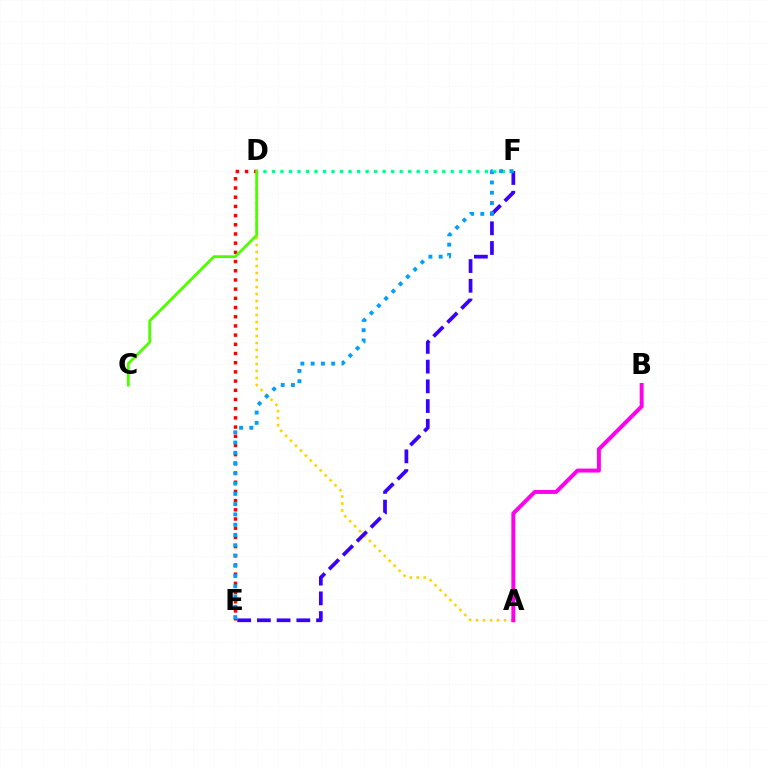{('A', 'D'): [{'color': '#ffd500', 'line_style': 'dotted', 'thickness': 1.9}], ('D', 'E'): [{'color': '#ff0000', 'line_style': 'dotted', 'thickness': 2.5}], ('E', 'F'): [{'color': '#3700ff', 'line_style': 'dashed', 'thickness': 2.68}, {'color': '#009eff', 'line_style': 'dotted', 'thickness': 2.79}], ('D', 'F'): [{'color': '#00ff86', 'line_style': 'dotted', 'thickness': 2.31}], ('C', 'D'): [{'color': '#4fff00', 'line_style': 'solid', 'thickness': 2.05}], ('A', 'B'): [{'color': '#ff00ed', 'line_style': 'solid', 'thickness': 2.85}]}